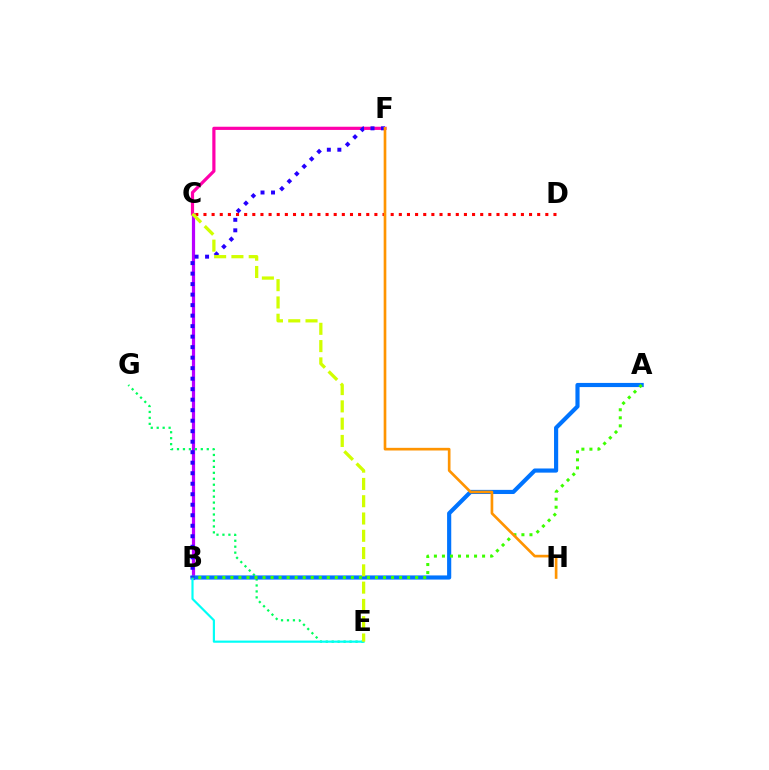{('B', 'C'): [{'color': '#b900ff', 'line_style': 'solid', 'thickness': 2.31}], ('C', 'D'): [{'color': '#ff0000', 'line_style': 'dotted', 'thickness': 2.21}], ('E', 'G'): [{'color': '#00ff5c', 'line_style': 'dotted', 'thickness': 1.62}], ('A', 'B'): [{'color': '#0074ff', 'line_style': 'solid', 'thickness': 2.99}, {'color': '#3dff00', 'line_style': 'dotted', 'thickness': 2.18}], ('B', 'E'): [{'color': '#00fff6', 'line_style': 'solid', 'thickness': 1.57}], ('C', 'F'): [{'color': '#ff00ac', 'line_style': 'solid', 'thickness': 2.3}], ('B', 'F'): [{'color': '#2500ff', 'line_style': 'dotted', 'thickness': 2.85}], ('C', 'E'): [{'color': '#d1ff00', 'line_style': 'dashed', 'thickness': 2.35}], ('F', 'H'): [{'color': '#ff9400', 'line_style': 'solid', 'thickness': 1.92}]}